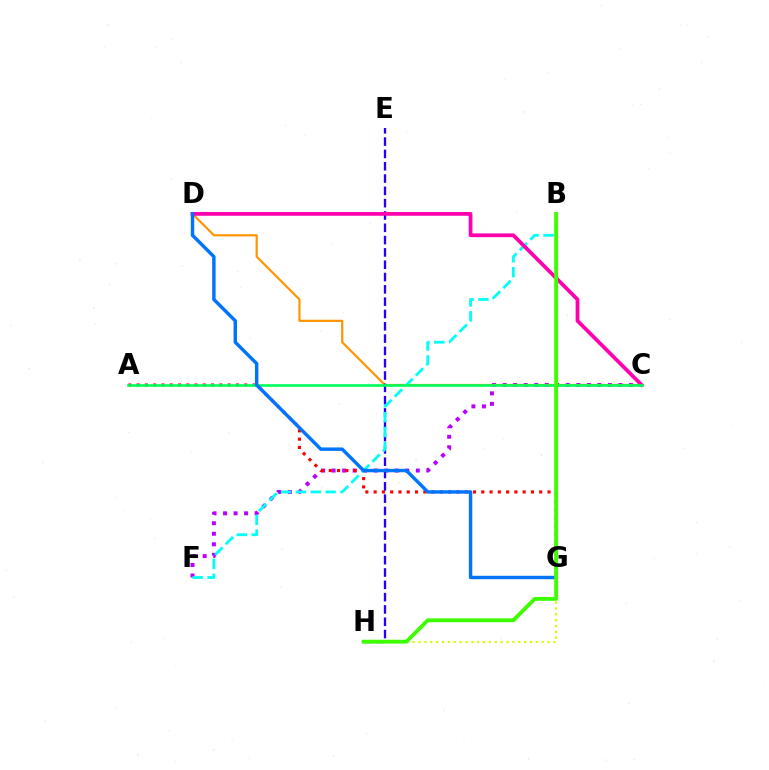{('C', 'F'): [{'color': '#b900ff', 'line_style': 'dotted', 'thickness': 2.86}], ('A', 'G'): [{'color': '#ff0000', 'line_style': 'dotted', 'thickness': 2.25}], ('G', 'H'): [{'color': '#d1ff00', 'line_style': 'dotted', 'thickness': 1.59}], ('C', 'D'): [{'color': '#ff9400', 'line_style': 'solid', 'thickness': 1.58}, {'color': '#ff00ac', 'line_style': 'solid', 'thickness': 2.7}], ('E', 'H'): [{'color': '#2500ff', 'line_style': 'dashed', 'thickness': 1.67}], ('B', 'F'): [{'color': '#00fff6', 'line_style': 'dashed', 'thickness': 2.02}], ('A', 'C'): [{'color': '#00ff5c', 'line_style': 'solid', 'thickness': 1.91}], ('D', 'G'): [{'color': '#0074ff', 'line_style': 'solid', 'thickness': 2.47}], ('B', 'H'): [{'color': '#3dff00', 'line_style': 'solid', 'thickness': 2.78}]}